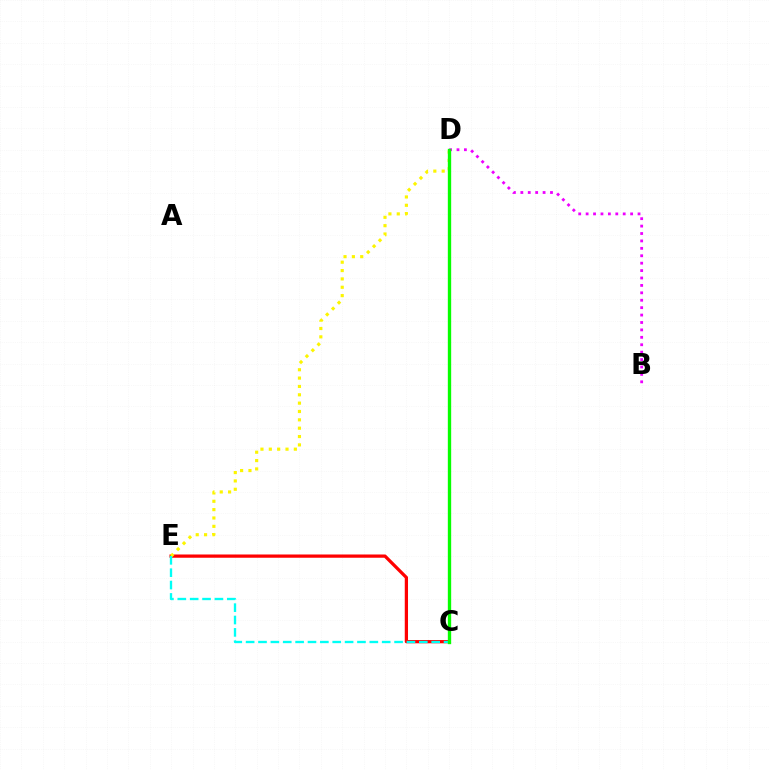{('C', 'E'): [{'color': '#ff0000', 'line_style': 'solid', 'thickness': 2.34}, {'color': '#00fff6', 'line_style': 'dashed', 'thickness': 1.68}], ('D', 'E'): [{'color': '#fcf500', 'line_style': 'dotted', 'thickness': 2.27}], ('C', 'D'): [{'color': '#0010ff', 'line_style': 'dashed', 'thickness': 1.86}, {'color': '#08ff00', 'line_style': 'solid', 'thickness': 2.41}], ('B', 'D'): [{'color': '#ee00ff', 'line_style': 'dotted', 'thickness': 2.01}]}